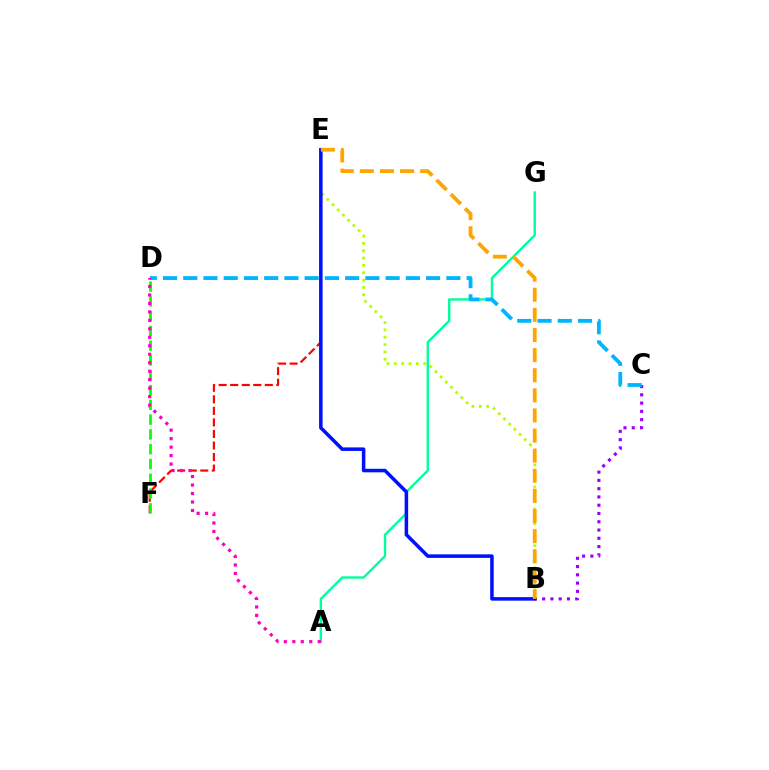{('E', 'F'): [{'color': '#ff0000', 'line_style': 'dashed', 'thickness': 1.57}], ('D', 'F'): [{'color': '#08ff00', 'line_style': 'dashed', 'thickness': 2.01}], ('B', 'C'): [{'color': '#9b00ff', 'line_style': 'dotted', 'thickness': 2.25}], ('A', 'G'): [{'color': '#00ff9d', 'line_style': 'solid', 'thickness': 1.72}], ('C', 'D'): [{'color': '#00b5ff', 'line_style': 'dashed', 'thickness': 2.75}], ('B', 'E'): [{'color': '#b3ff00', 'line_style': 'dotted', 'thickness': 1.99}, {'color': '#0010ff', 'line_style': 'solid', 'thickness': 2.54}, {'color': '#ffa500', 'line_style': 'dashed', 'thickness': 2.73}], ('A', 'D'): [{'color': '#ff00bd', 'line_style': 'dotted', 'thickness': 2.3}]}